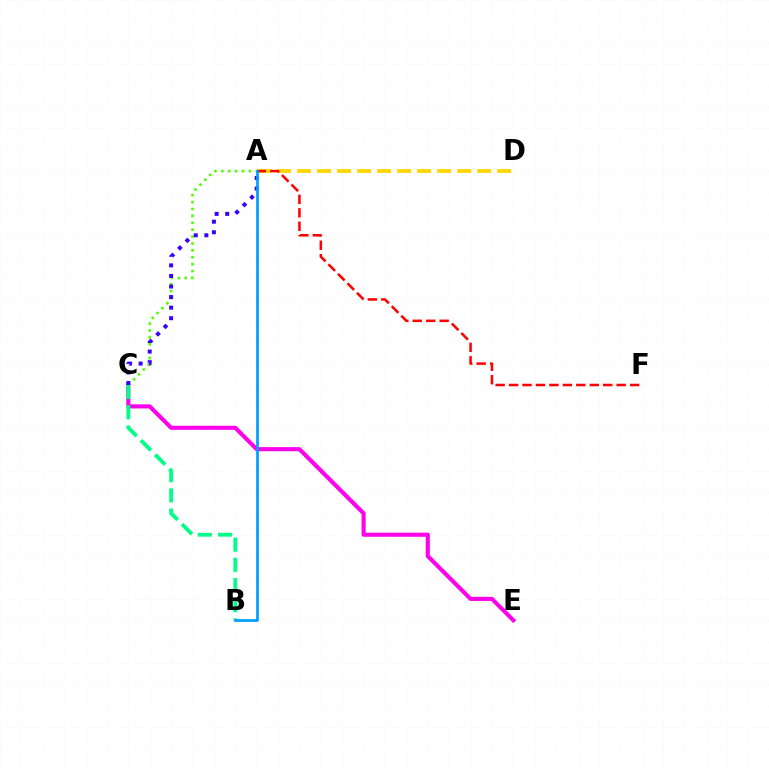{('C', 'E'): [{'color': '#ff00ed', 'line_style': 'solid', 'thickness': 2.95}], ('A', 'D'): [{'color': '#ffd500', 'line_style': 'dashed', 'thickness': 2.72}], ('A', 'C'): [{'color': '#4fff00', 'line_style': 'dotted', 'thickness': 1.87}, {'color': '#3700ff', 'line_style': 'dotted', 'thickness': 2.87}], ('A', 'F'): [{'color': '#ff0000', 'line_style': 'dashed', 'thickness': 1.83}], ('B', 'C'): [{'color': '#00ff86', 'line_style': 'dashed', 'thickness': 2.74}], ('A', 'B'): [{'color': '#009eff', 'line_style': 'solid', 'thickness': 1.96}]}